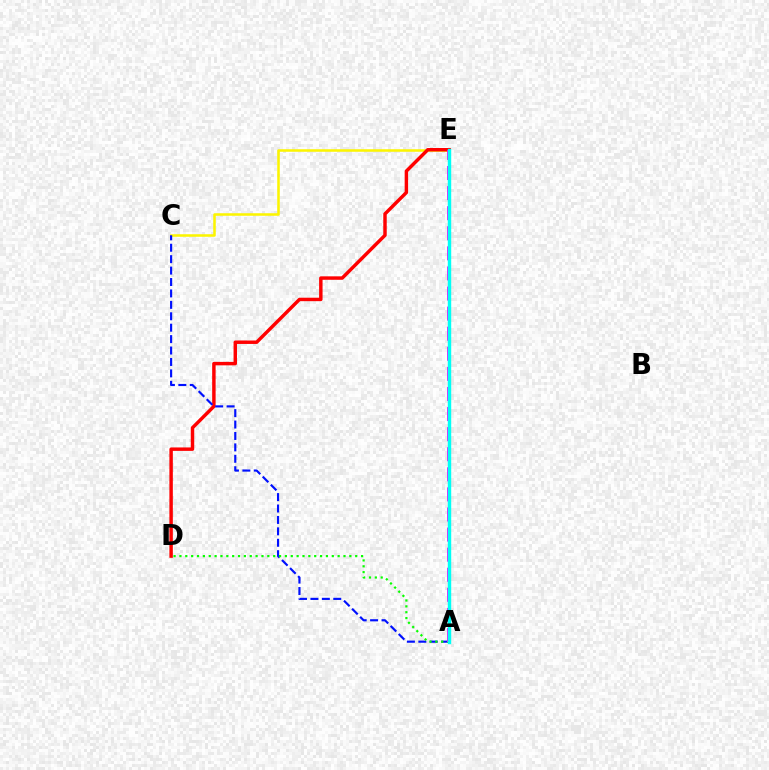{('C', 'E'): [{'color': '#fcf500', 'line_style': 'solid', 'thickness': 1.83}], ('D', 'E'): [{'color': '#ff0000', 'line_style': 'solid', 'thickness': 2.48}], ('A', 'C'): [{'color': '#0010ff', 'line_style': 'dashed', 'thickness': 1.55}], ('A', 'D'): [{'color': '#08ff00', 'line_style': 'dotted', 'thickness': 1.59}], ('A', 'E'): [{'color': '#ee00ff', 'line_style': 'dashed', 'thickness': 2.73}, {'color': '#00fff6', 'line_style': 'solid', 'thickness': 2.46}]}